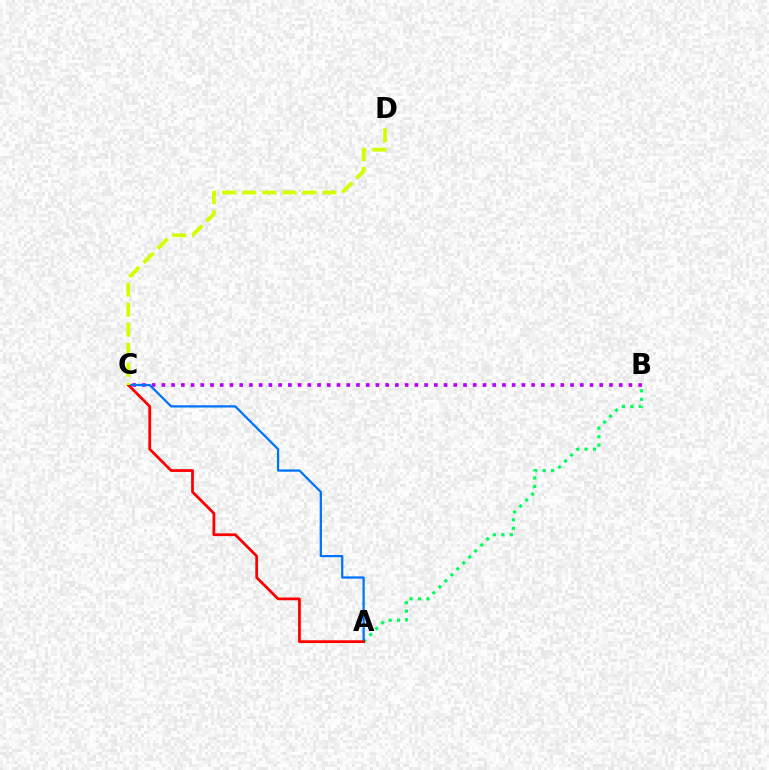{('A', 'B'): [{'color': '#00ff5c', 'line_style': 'dotted', 'thickness': 2.3}], ('B', 'C'): [{'color': '#b900ff', 'line_style': 'dotted', 'thickness': 2.64}], ('A', 'C'): [{'color': '#0074ff', 'line_style': 'solid', 'thickness': 1.63}, {'color': '#ff0000', 'line_style': 'solid', 'thickness': 1.99}], ('C', 'D'): [{'color': '#d1ff00', 'line_style': 'dashed', 'thickness': 2.72}]}